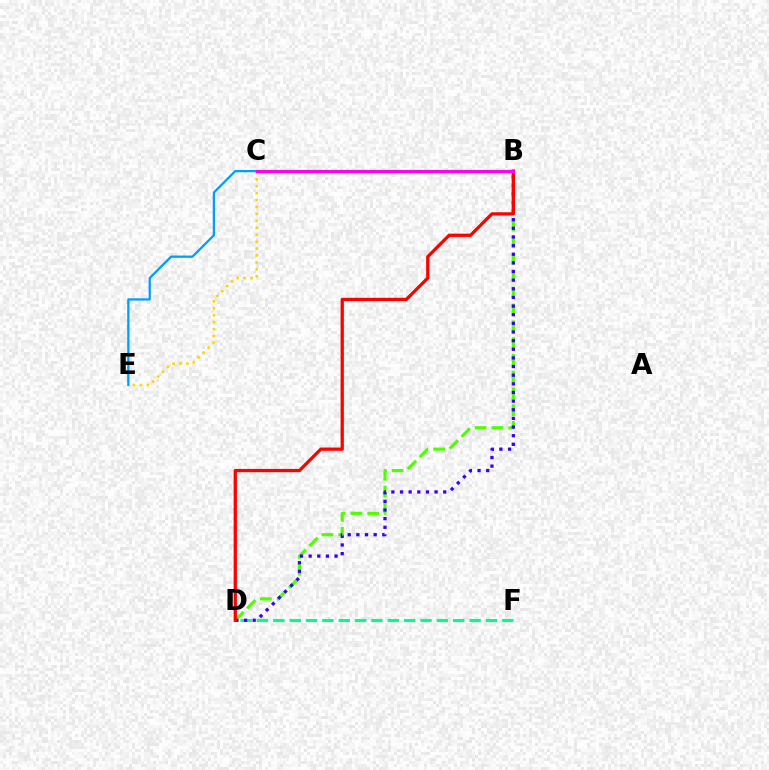{('B', 'D'): [{'color': '#4fff00', 'line_style': 'dashed', 'thickness': 2.28}, {'color': '#3700ff', 'line_style': 'dotted', 'thickness': 2.35}, {'color': '#ff0000', 'line_style': 'solid', 'thickness': 2.35}], ('D', 'F'): [{'color': '#00ff86', 'line_style': 'dashed', 'thickness': 2.22}], ('C', 'E'): [{'color': '#ffd500', 'line_style': 'dotted', 'thickness': 1.88}, {'color': '#009eff', 'line_style': 'solid', 'thickness': 1.63}], ('B', 'C'): [{'color': '#ff00ed', 'line_style': 'solid', 'thickness': 2.3}]}